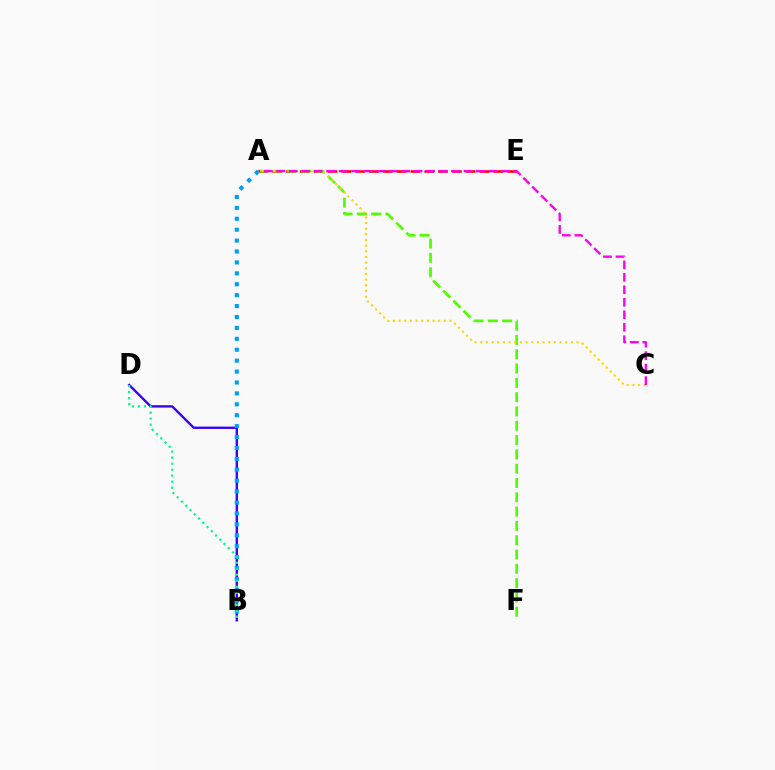{('B', 'D'): [{'color': '#3700ff', 'line_style': 'solid', 'thickness': 1.7}, {'color': '#00ff86', 'line_style': 'dotted', 'thickness': 1.63}], ('A', 'E'): [{'color': '#ff0000', 'line_style': 'dashed', 'thickness': 1.88}], ('A', 'B'): [{'color': '#009eff', 'line_style': 'dotted', 'thickness': 2.97}], ('A', 'F'): [{'color': '#4fff00', 'line_style': 'dashed', 'thickness': 1.94}], ('A', 'C'): [{'color': '#ffd500', 'line_style': 'dotted', 'thickness': 1.54}, {'color': '#ff00ed', 'line_style': 'dashed', 'thickness': 1.7}]}